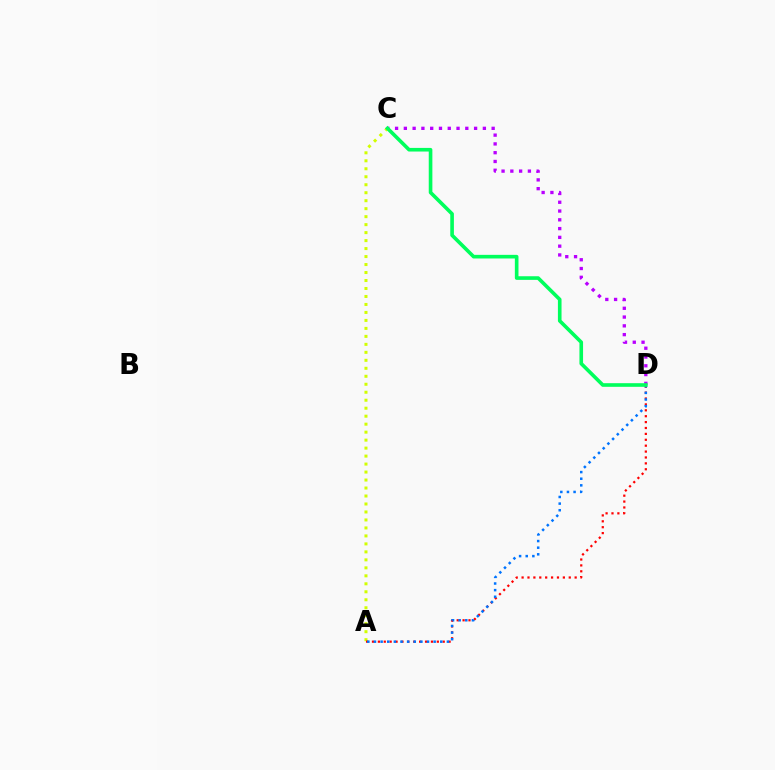{('C', 'D'): [{'color': '#b900ff', 'line_style': 'dotted', 'thickness': 2.39}, {'color': '#00ff5c', 'line_style': 'solid', 'thickness': 2.61}], ('A', 'C'): [{'color': '#d1ff00', 'line_style': 'dotted', 'thickness': 2.17}], ('A', 'D'): [{'color': '#ff0000', 'line_style': 'dotted', 'thickness': 1.6}, {'color': '#0074ff', 'line_style': 'dotted', 'thickness': 1.8}]}